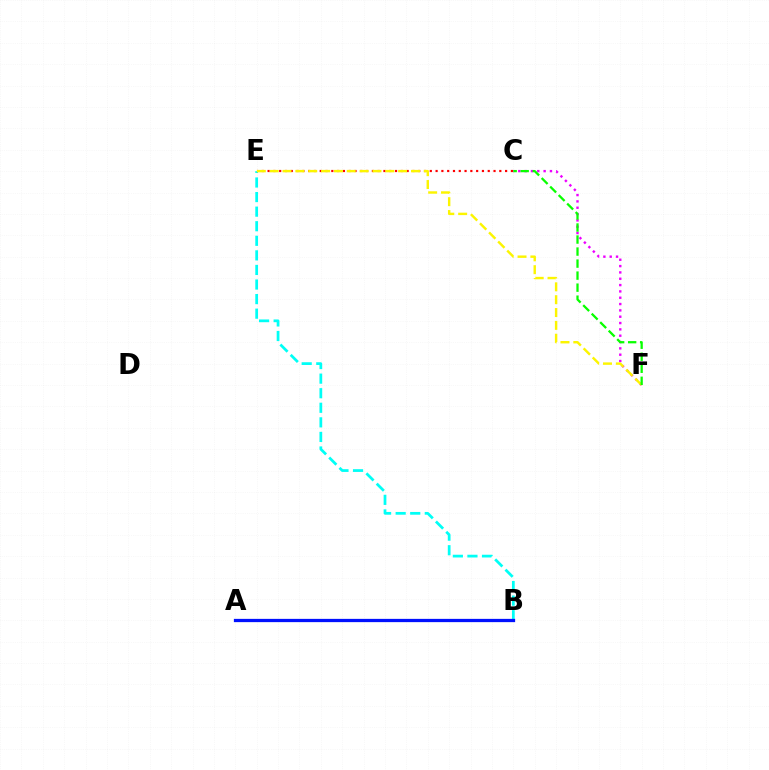{('B', 'E'): [{'color': '#00fff6', 'line_style': 'dashed', 'thickness': 1.98}], ('A', 'B'): [{'color': '#0010ff', 'line_style': 'solid', 'thickness': 2.35}], ('C', 'F'): [{'color': '#ee00ff', 'line_style': 'dotted', 'thickness': 1.72}, {'color': '#08ff00', 'line_style': 'dashed', 'thickness': 1.63}], ('C', 'E'): [{'color': '#ff0000', 'line_style': 'dotted', 'thickness': 1.57}], ('E', 'F'): [{'color': '#fcf500', 'line_style': 'dashed', 'thickness': 1.75}]}